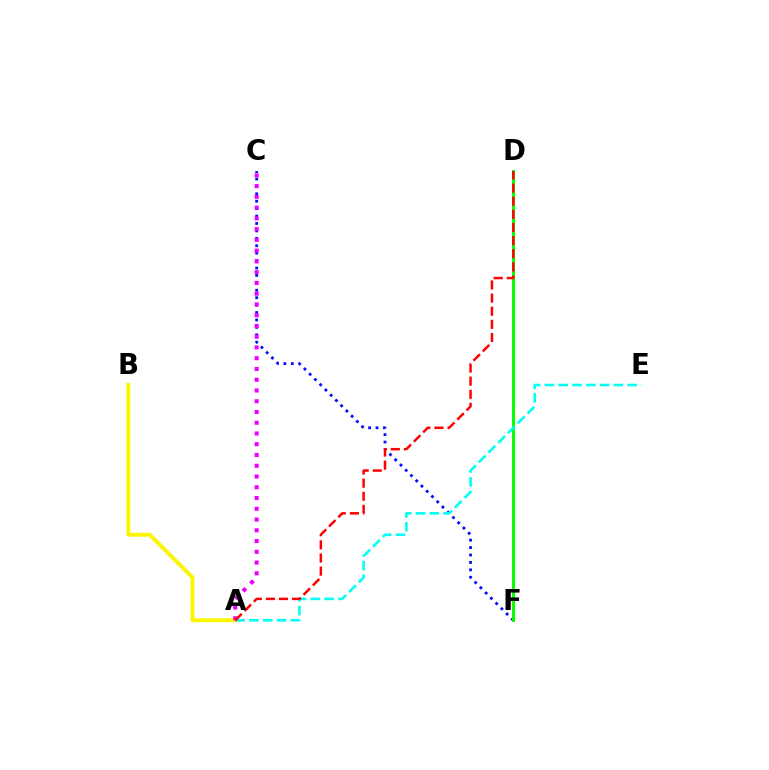{('A', 'B'): [{'color': '#fcf500', 'line_style': 'solid', 'thickness': 2.8}], ('C', 'F'): [{'color': '#0010ff', 'line_style': 'dotted', 'thickness': 2.02}], ('D', 'F'): [{'color': '#08ff00', 'line_style': 'solid', 'thickness': 2.14}], ('A', 'E'): [{'color': '#00fff6', 'line_style': 'dashed', 'thickness': 1.88}], ('A', 'C'): [{'color': '#ee00ff', 'line_style': 'dotted', 'thickness': 2.92}], ('A', 'D'): [{'color': '#ff0000', 'line_style': 'dashed', 'thickness': 1.78}]}